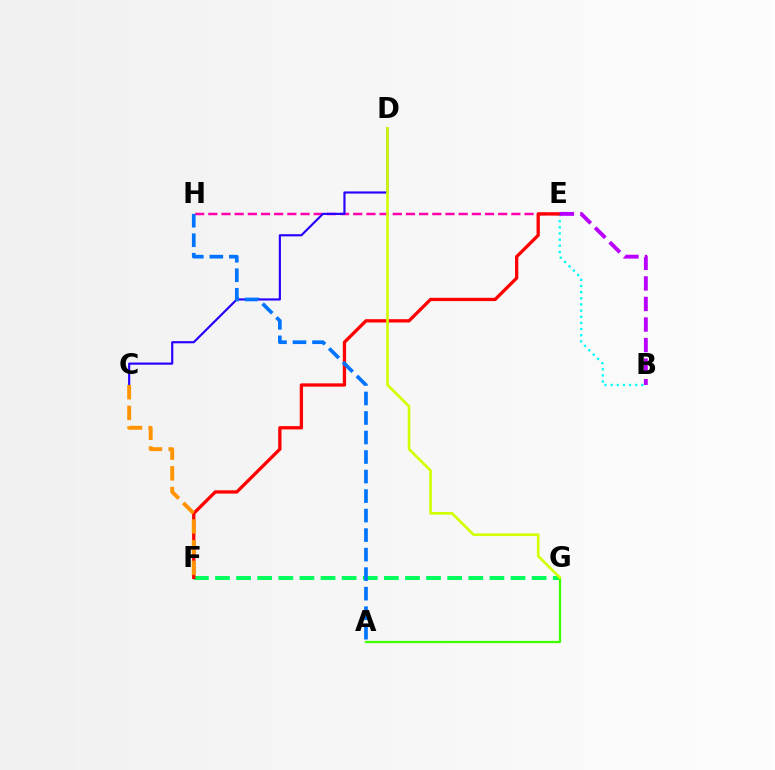{('E', 'H'): [{'color': '#ff00ac', 'line_style': 'dashed', 'thickness': 1.79}], ('F', 'G'): [{'color': '#00ff5c', 'line_style': 'dashed', 'thickness': 2.87}], ('A', 'G'): [{'color': '#3dff00', 'line_style': 'solid', 'thickness': 1.62}], ('B', 'E'): [{'color': '#00fff6', 'line_style': 'dotted', 'thickness': 1.67}, {'color': '#b900ff', 'line_style': 'dashed', 'thickness': 2.79}], ('E', 'F'): [{'color': '#ff0000', 'line_style': 'solid', 'thickness': 2.37}], ('C', 'D'): [{'color': '#2500ff', 'line_style': 'solid', 'thickness': 1.55}], ('C', 'F'): [{'color': '#ff9400', 'line_style': 'dashed', 'thickness': 2.81}], ('A', 'H'): [{'color': '#0074ff', 'line_style': 'dashed', 'thickness': 2.65}], ('D', 'G'): [{'color': '#d1ff00', 'line_style': 'solid', 'thickness': 1.92}]}